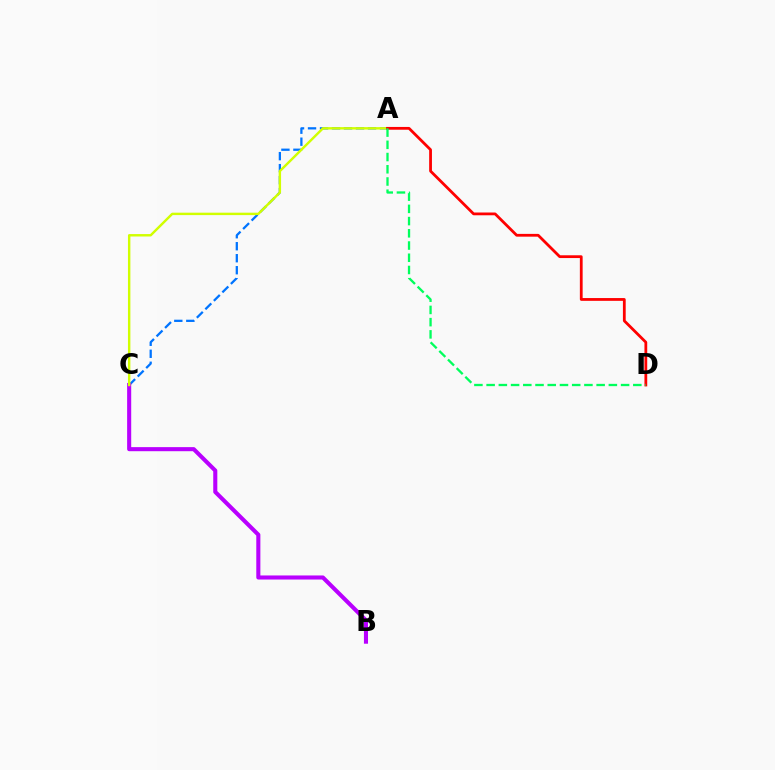{('A', 'C'): [{'color': '#0074ff', 'line_style': 'dashed', 'thickness': 1.63}, {'color': '#d1ff00', 'line_style': 'solid', 'thickness': 1.74}], ('B', 'C'): [{'color': '#b900ff', 'line_style': 'solid', 'thickness': 2.94}], ('A', 'D'): [{'color': '#ff0000', 'line_style': 'solid', 'thickness': 2.0}, {'color': '#00ff5c', 'line_style': 'dashed', 'thickness': 1.66}]}